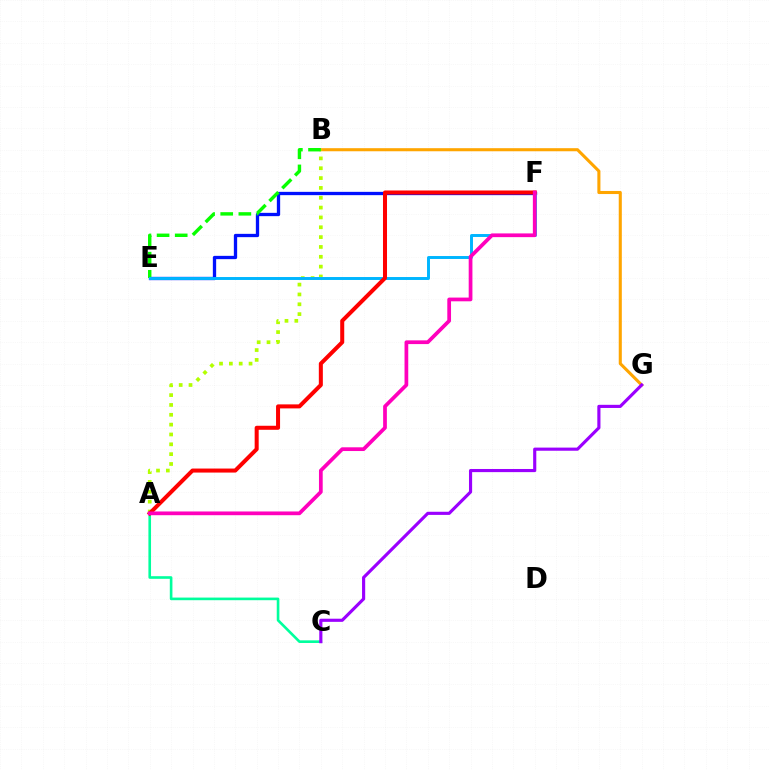{('B', 'G'): [{'color': '#ffa500', 'line_style': 'solid', 'thickness': 2.21}], ('A', 'B'): [{'color': '#b3ff00', 'line_style': 'dotted', 'thickness': 2.67}], ('E', 'F'): [{'color': '#0010ff', 'line_style': 'solid', 'thickness': 2.38}, {'color': '#00b5ff', 'line_style': 'solid', 'thickness': 2.12}], ('B', 'E'): [{'color': '#08ff00', 'line_style': 'dashed', 'thickness': 2.46}], ('A', 'C'): [{'color': '#00ff9d', 'line_style': 'solid', 'thickness': 1.89}], ('C', 'G'): [{'color': '#9b00ff', 'line_style': 'solid', 'thickness': 2.26}], ('A', 'F'): [{'color': '#ff0000', 'line_style': 'solid', 'thickness': 2.9}, {'color': '#ff00bd', 'line_style': 'solid', 'thickness': 2.69}]}